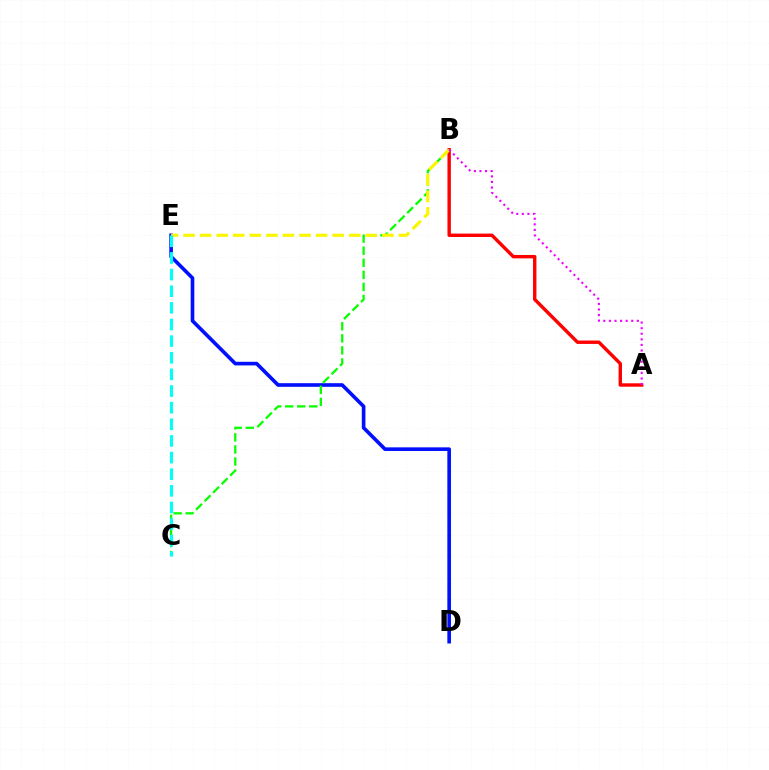{('D', 'E'): [{'color': '#0010ff', 'line_style': 'solid', 'thickness': 2.61}], ('B', 'C'): [{'color': '#08ff00', 'line_style': 'dashed', 'thickness': 1.64}], ('A', 'B'): [{'color': '#ff0000', 'line_style': 'solid', 'thickness': 2.45}, {'color': '#ee00ff', 'line_style': 'dotted', 'thickness': 1.52}], ('B', 'E'): [{'color': '#fcf500', 'line_style': 'dashed', 'thickness': 2.25}], ('C', 'E'): [{'color': '#00fff6', 'line_style': 'dashed', 'thickness': 2.26}]}